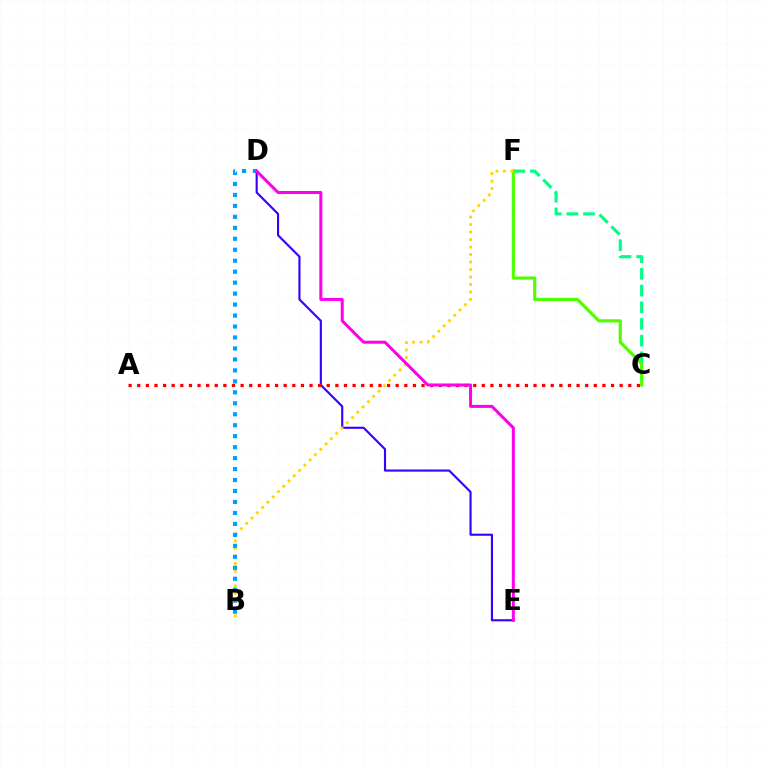{('D', 'E'): [{'color': '#3700ff', 'line_style': 'solid', 'thickness': 1.54}, {'color': '#ff00ed', 'line_style': 'solid', 'thickness': 2.18}], ('A', 'C'): [{'color': '#ff0000', 'line_style': 'dotted', 'thickness': 2.34}], ('C', 'F'): [{'color': '#00ff86', 'line_style': 'dashed', 'thickness': 2.27}, {'color': '#4fff00', 'line_style': 'solid', 'thickness': 2.27}], ('B', 'F'): [{'color': '#ffd500', 'line_style': 'dotted', 'thickness': 2.03}], ('B', 'D'): [{'color': '#009eff', 'line_style': 'dotted', 'thickness': 2.98}]}